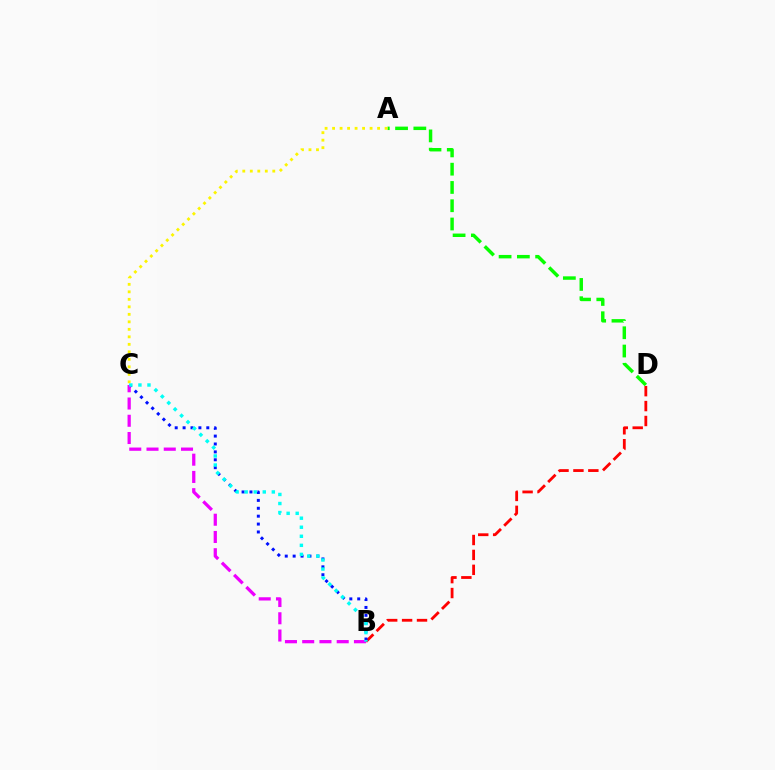{('B', 'D'): [{'color': '#ff0000', 'line_style': 'dashed', 'thickness': 2.03}], ('B', 'C'): [{'color': '#0010ff', 'line_style': 'dotted', 'thickness': 2.15}, {'color': '#ee00ff', 'line_style': 'dashed', 'thickness': 2.34}, {'color': '#00fff6', 'line_style': 'dotted', 'thickness': 2.46}], ('A', 'D'): [{'color': '#08ff00', 'line_style': 'dashed', 'thickness': 2.48}], ('A', 'C'): [{'color': '#fcf500', 'line_style': 'dotted', 'thickness': 2.04}]}